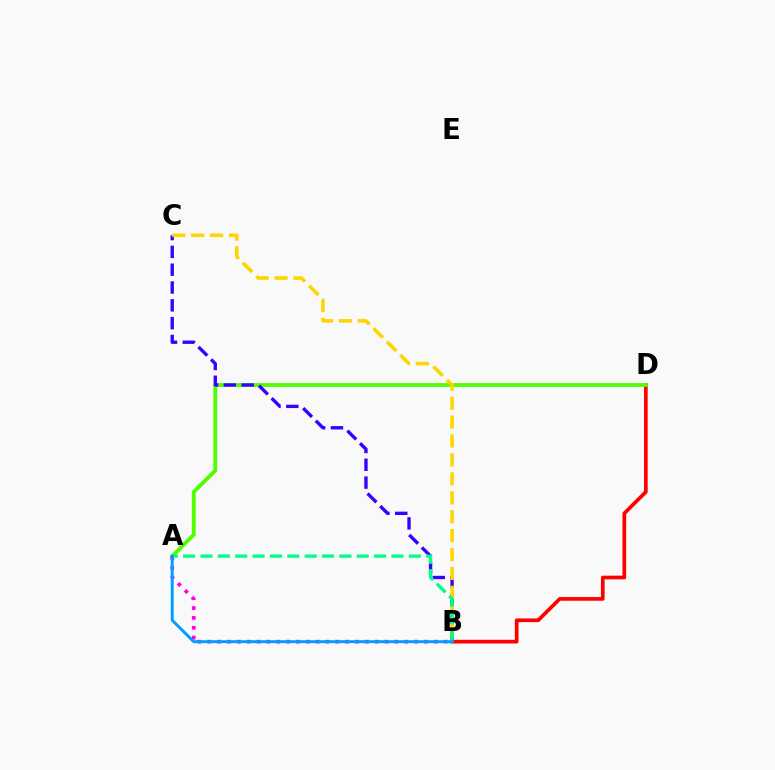{('B', 'D'): [{'color': '#ff0000', 'line_style': 'solid', 'thickness': 2.66}], ('A', 'D'): [{'color': '#4fff00', 'line_style': 'solid', 'thickness': 2.74}], ('B', 'C'): [{'color': '#3700ff', 'line_style': 'dashed', 'thickness': 2.42}, {'color': '#ffd500', 'line_style': 'dashed', 'thickness': 2.57}], ('A', 'B'): [{'color': '#ff00ed', 'line_style': 'dotted', 'thickness': 2.67}, {'color': '#00ff86', 'line_style': 'dashed', 'thickness': 2.36}, {'color': '#009eff', 'line_style': 'solid', 'thickness': 2.12}]}